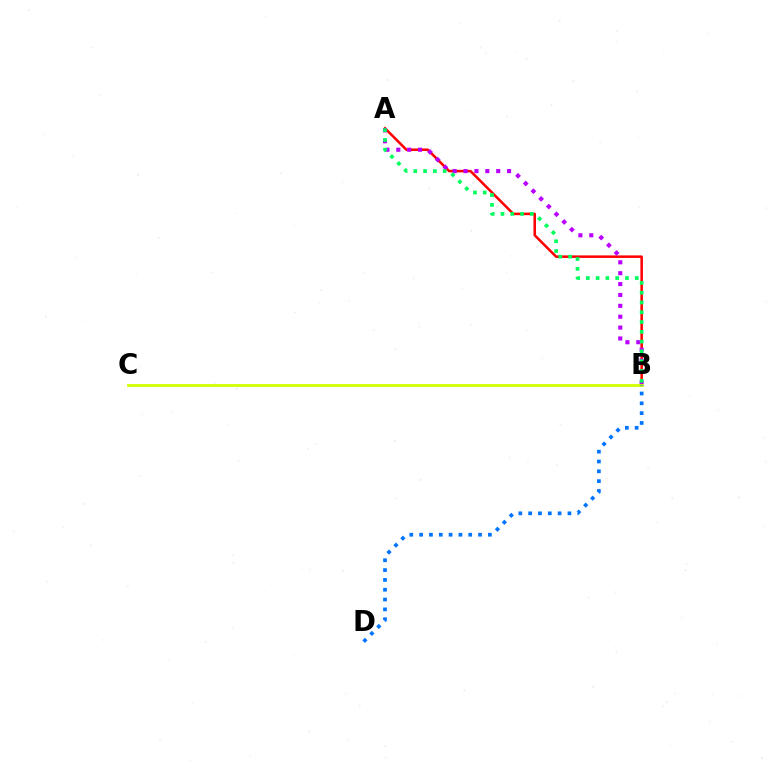{('A', 'B'): [{'color': '#ff0000', 'line_style': 'solid', 'thickness': 1.83}, {'color': '#b900ff', 'line_style': 'dotted', 'thickness': 2.96}, {'color': '#00ff5c', 'line_style': 'dotted', 'thickness': 2.66}], ('B', 'C'): [{'color': '#d1ff00', 'line_style': 'solid', 'thickness': 2.0}], ('B', 'D'): [{'color': '#0074ff', 'line_style': 'dotted', 'thickness': 2.67}]}